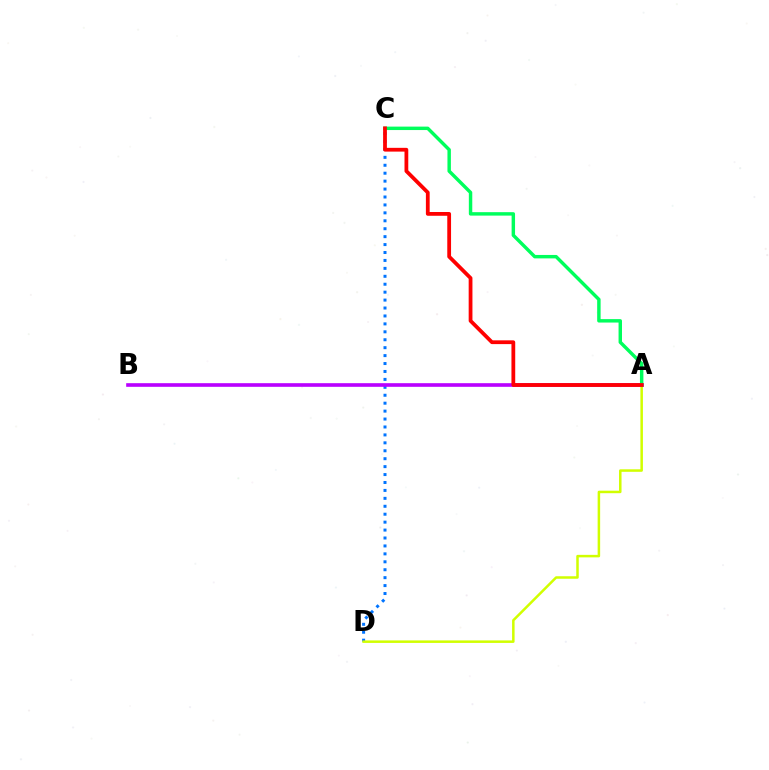{('C', 'D'): [{'color': '#0074ff', 'line_style': 'dotted', 'thickness': 2.15}], ('A', 'B'): [{'color': '#b900ff', 'line_style': 'solid', 'thickness': 2.62}], ('A', 'D'): [{'color': '#d1ff00', 'line_style': 'solid', 'thickness': 1.81}], ('A', 'C'): [{'color': '#00ff5c', 'line_style': 'solid', 'thickness': 2.48}, {'color': '#ff0000', 'line_style': 'solid', 'thickness': 2.72}]}